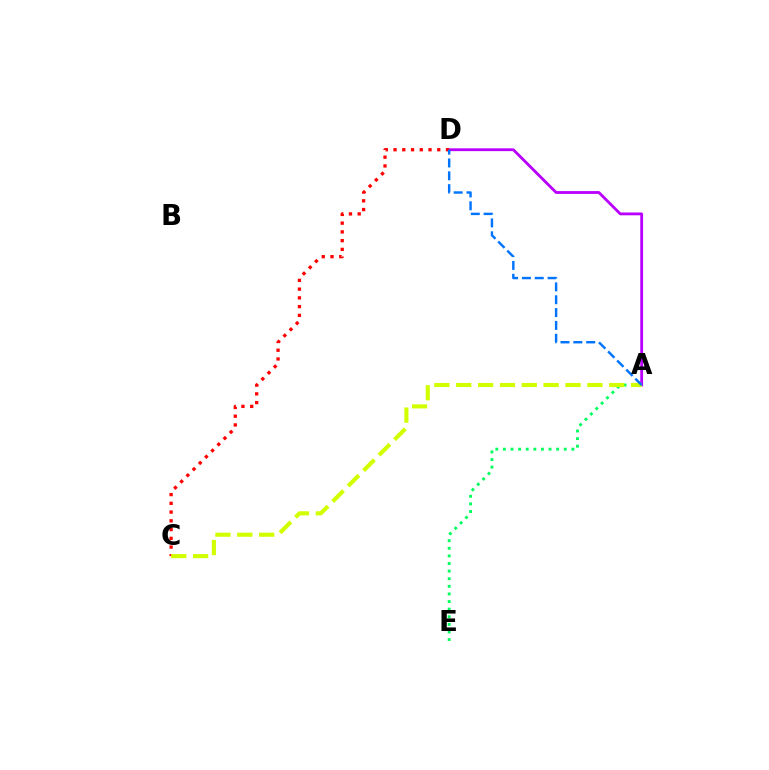{('A', 'D'): [{'color': '#b900ff', 'line_style': 'solid', 'thickness': 2.03}, {'color': '#0074ff', 'line_style': 'dashed', 'thickness': 1.74}], ('A', 'E'): [{'color': '#00ff5c', 'line_style': 'dotted', 'thickness': 2.07}], ('C', 'D'): [{'color': '#ff0000', 'line_style': 'dotted', 'thickness': 2.38}], ('A', 'C'): [{'color': '#d1ff00', 'line_style': 'dashed', 'thickness': 2.97}]}